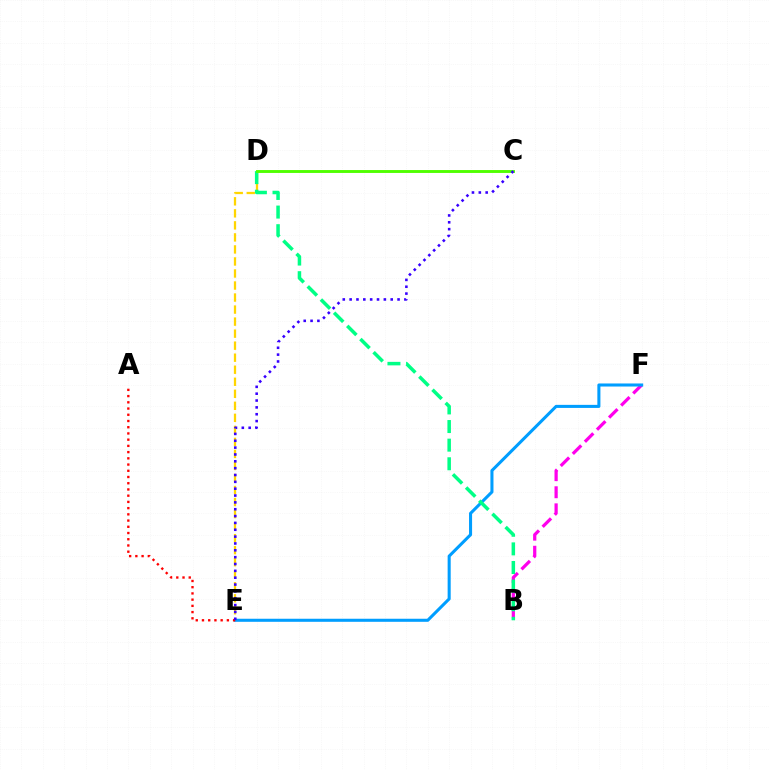{('B', 'F'): [{'color': '#ff00ed', 'line_style': 'dashed', 'thickness': 2.32}], ('E', 'F'): [{'color': '#009eff', 'line_style': 'solid', 'thickness': 2.2}], ('D', 'E'): [{'color': '#ffd500', 'line_style': 'dashed', 'thickness': 1.63}], ('A', 'E'): [{'color': '#ff0000', 'line_style': 'dotted', 'thickness': 1.69}], ('B', 'D'): [{'color': '#00ff86', 'line_style': 'dashed', 'thickness': 2.53}], ('C', 'D'): [{'color': '#4fff00', 'line_style': 'solid', 'thickness': 2.08}], ('C', 'E'): [{'color': '#3700ff', 'line_style': 'dotted', 'thickness': 1.86}]}